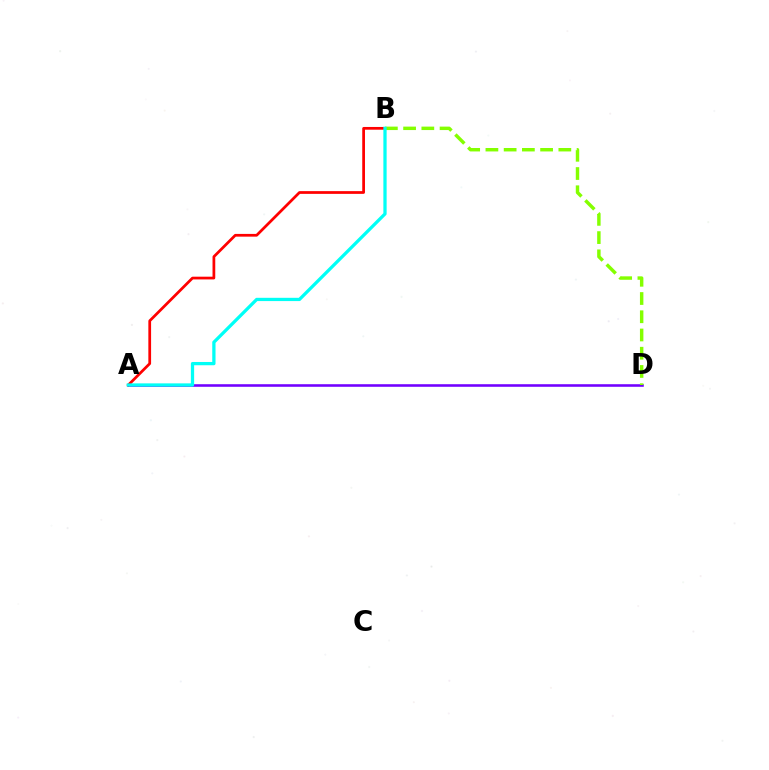{('A', 'D'): [{'color': '#7200ff', 'line_style': 'solid', 'thickness': 1.86}], ('A', 'B'): [{'color': '#ff0000', 'line_style': 'solid', 'thickness': 1.97}, {'color': '#00fff6', 'line_style': 'solid', 'thickness': 2.35}], ('B', 'D'): [{'color': '#84ff00', 'line_style': 'dashed', 'thickness': 2.48}]}